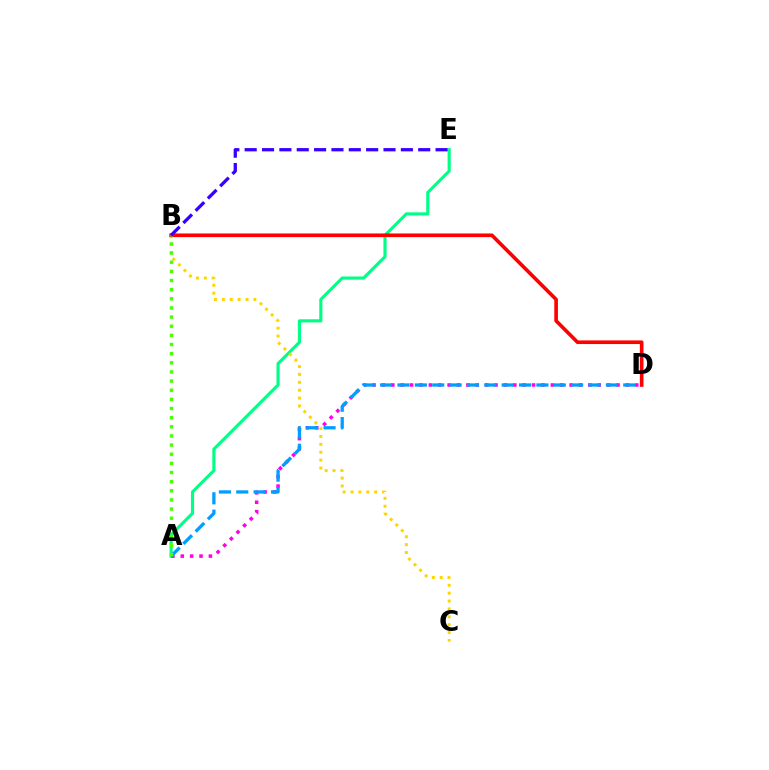{('A', 'E'): [{'color': '#00ff86', 'line_style': 'solid', 'thickness': 2.26}], ('A', 'D'): [{'color': '#ff00ed', 'line_style': 'dotted', 'thickness': 2.55}, {'color': '#009eff', 'line_style': 'dashed', 'thickness': 2.36}], ('B', 'C'): [{'color': '#ffd500', 'line_style': 'dotted', 'thickness': 2.14}], ('B', 'D'): [{'color': '#ff0000', 'line_style': 'solid', 'thickness': 2.62}], ('A', 'B'): [{'color': '#4fff00', 'line_style': 'dotted', 'thickness': 2.48}], ('B', 'E'): [{'color': '#3700ff', 'line_style': 'dashed', 'thickness': 2.36}]}